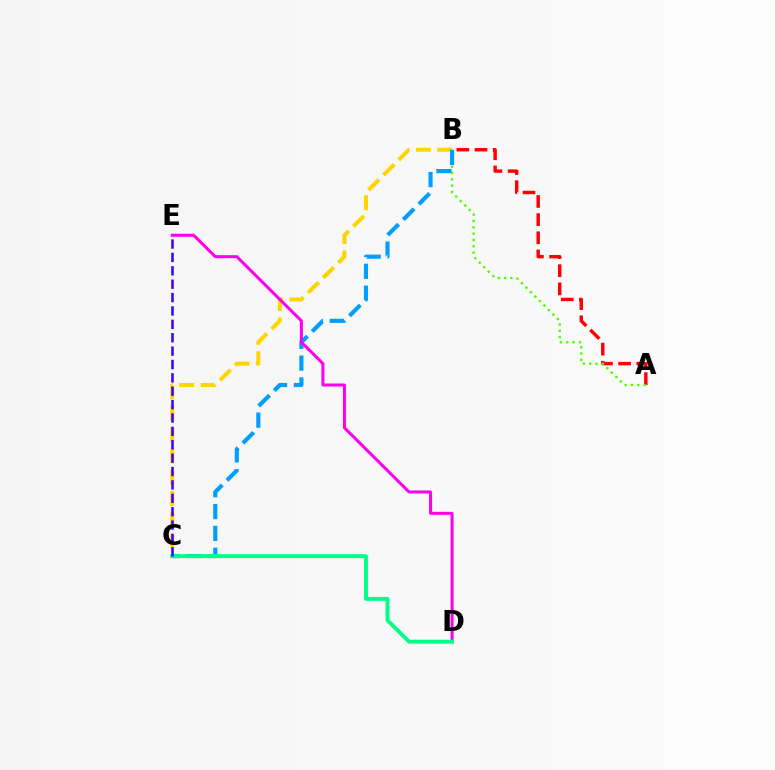{('B', 'C'): [{'color': '#ffd500', 'line_style': 'dashed', 'thickness': 2.9}, {'color': '#009eff', 'line_style': 'dashed', 'thickness': 2.97}], ('A', 'B'): [{'color': '#ff0000', 'line_style': 'dashed', 'thickness': 2.47}, {'color': '#4fff00', 'line_style': 'dotted', 'thickness': 1.72}], ('D', 'E'): [{'color': '#ff00ed', 'line_style': 'solid', 'thickness': 2.18}], ('C', 'D'): [{'color': '#00ff86', 'line_style': 'solid', 'thickness': 2.81}], ('C', 'E'): [{'color': '#3700ff', 'line_style': 'dashed', 'thickness': 1.82}]}